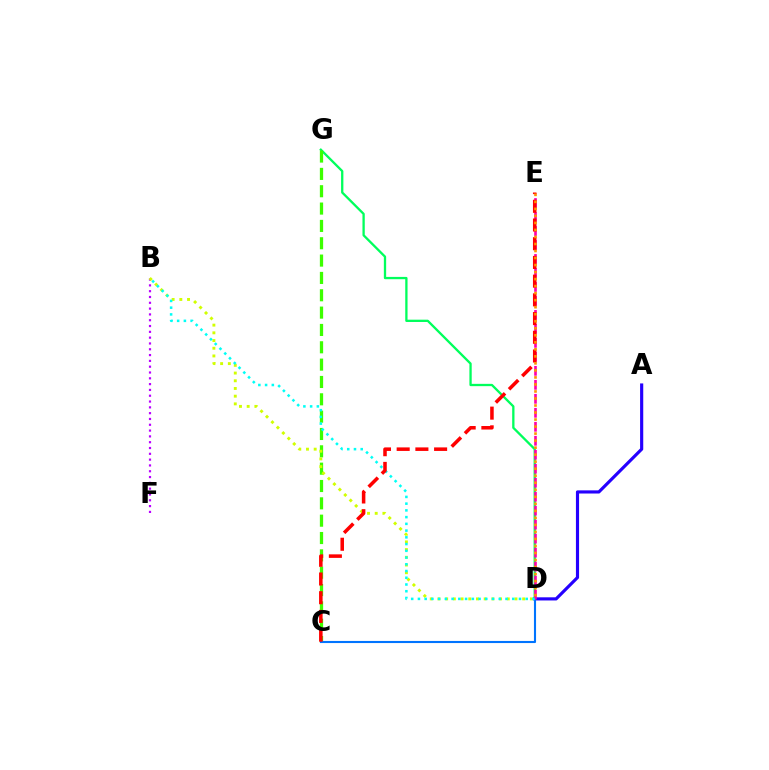{('B', 'F'): [{'color': '#b900ff', 'line_style': 'dotted', 'thickness': 1.58}], ('A', 'D'): [{'color': '#2500ff', 'line_style': 'solid', 'thickness': 2.27}], ('D', 'G'): [{'color': '#00ff5c', 'line_style': 'solid', 'thickness': 1.66}], ('C', 'G'): [{'color': '#3dff00', 'line_style': 'dashed', 'thickness': 2.36}], ('B', 'D'): [{'color': '#d1ff00', 'line_style': 'dotted', 'thickness': 2.09}, {'color': '#00fff6', 'line_style': 'dotted', 'thickness': 1.83}], ('C', 'D'): [{'color': '#0074ff', 'line_style': 'solid', 'thickness': 1.52}], ('D', 'E'): [{'color': '#ff00ac', 'line_style': 'dashed', 'thickness': 1.9}, {'color': '#ff9400', 'line_style': 'dotted', 'thickness': 1.91}], ('C', 'E'): [{'color': '#ff0000', 'line_style': 'dashed', 'thickness': 2.54}]}